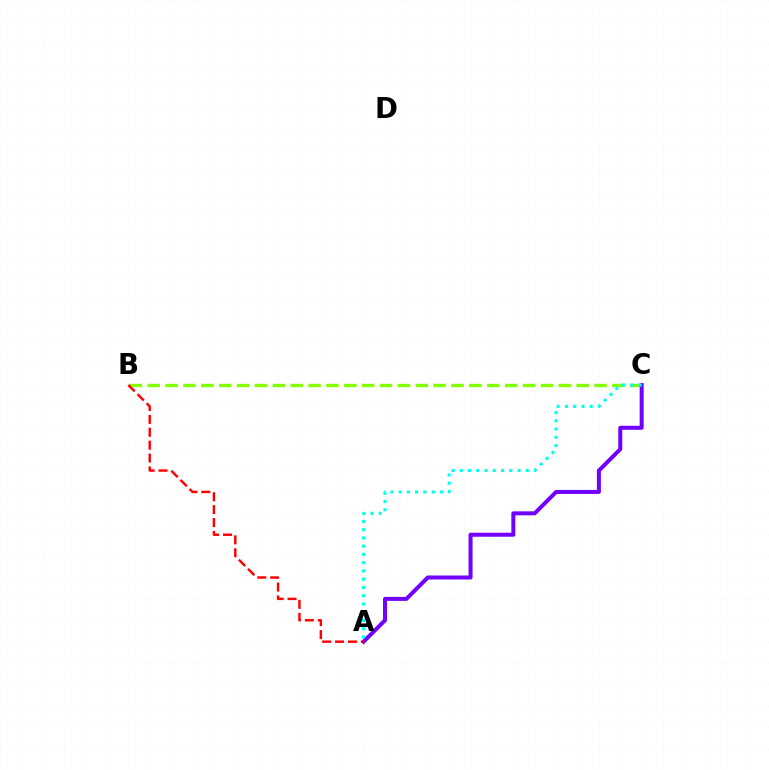{('B', 'C'): [{'color': '#84ff00', 'line_style': 'dashed', 'thickness': 2.43}], ('A', 'C'): [{'color': '#7200ff', 'line_style': 'solid', 'thickness': 2.89}, {'color': '#00fff6', 'line_style': 'dotted', 'thickness': 2.24}], ('A', 'B'): [{'color': '#ff0000', 'line_style': 'dashed', 'thickness': 1.75}]}